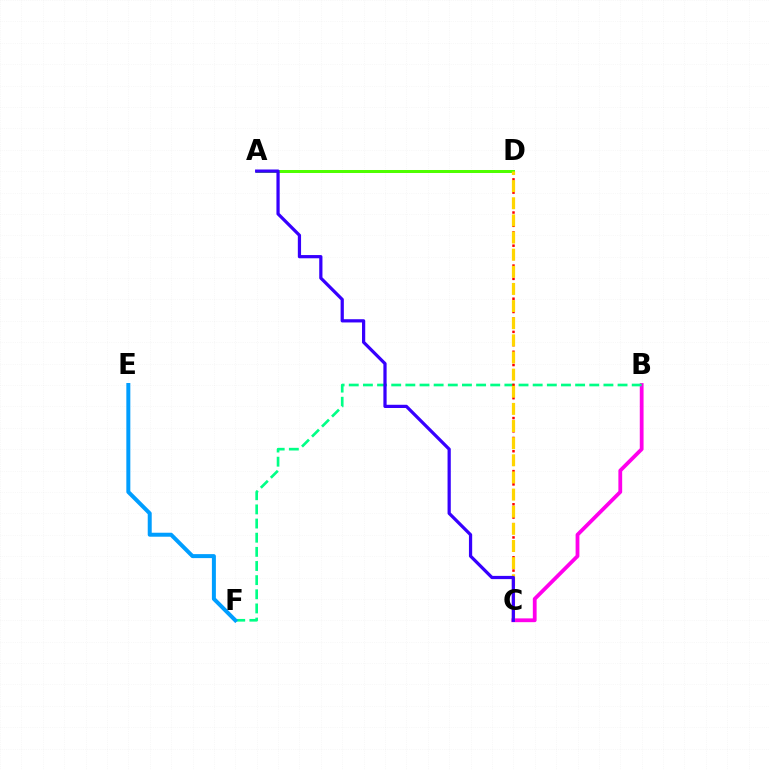{('B', 'C'): [{'color': '#ff00ed', 'line_style': 'solid', 'thickness': 2.73}], ('B', 'F'): [{'color': '#00ff86', 'line_style': 'dashed', 'thickness': 1.92}], ('C', 'D'): [{'color': '#ff0000', 'line_style': 'dotted', 'thickness': 1.8}, {'color': '#ffd500', 'line_style': 'dashed', 'thickness': 2.33}], ('E', 'F'): [{'color': '#009eff', 'line_style': 'solid', 'thickness': 2.87}], ('A', 'D'): [{'color': '#4fff00', 'line_style': 'solid', 'thickness': 2.17}], ('A', 'C'): [{'color': '#3700ff', 'line_style': 'solid', 'thickness': 2.33}]}